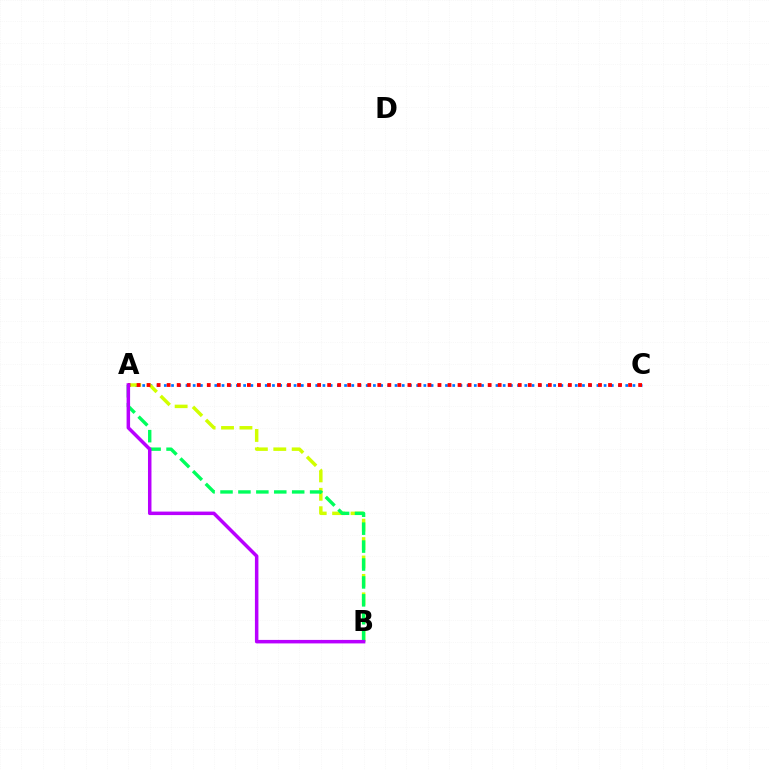{('A', 'C'): [{'color': '#0074ff', 'line_style': 'dotted', 'thickness': 1.96}, {'color': '#ff0000', 'line_style': 'dotted', 'thickness': 2.73}], ('A', 'B'): [{'color': '#d1ff00', 'line_style': 'dashed', 'thickness': 2.5}, {'color': '#00ff5c', 'line_style': 'dashed', 'thickness': 2.43}, {'color': '#b900ff', 'line_style': 'solid', 'thickness': 2.52}]}